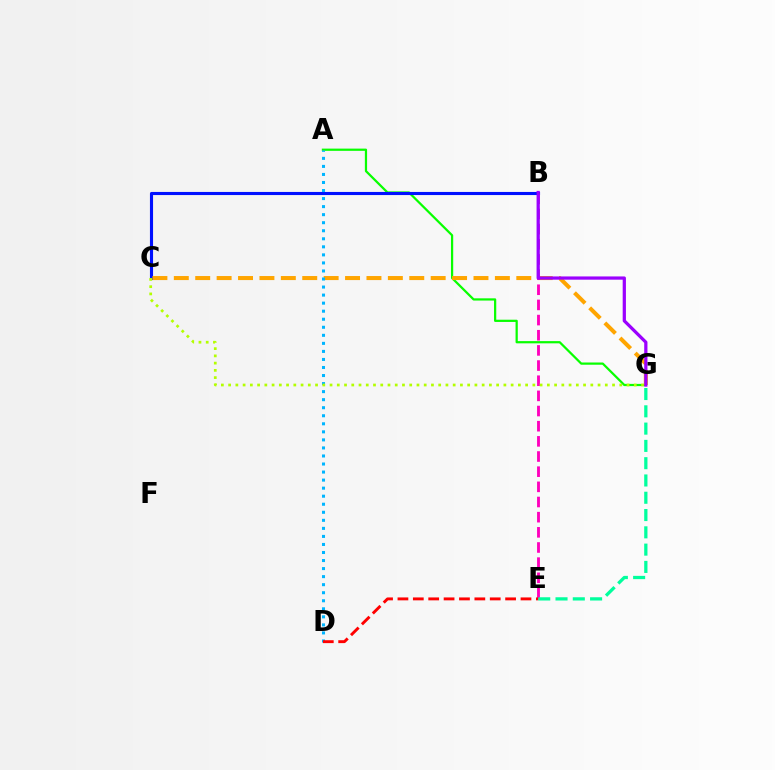{('A', 'G'): [{'color': '#08ff00', 'line_style': 'solid', 'thickness': 1.6}], ('B', 'C'): [{'color': '#0010ff', 'line_style': 'solid', 'thickness': 2.24}], ('C', 'G'): [{'color': '#ffa500', 'line_style': 'dashed', 'thickness': 2.91}, {'color': '#b3ff00', 'line_style': 'dotted', 'thickness': 1.97}], ('B', 'E'): [{'color': '#ff00bd', 'line_style': 'dashed', 'thickness': 2.06}], ('E', 'G'): [{'color': '#00ff9d', 'line_style': 'dashed', 'thickness': 2.35}], ('B', 'G'): [{'color': '#9b00ff', 'line_style': 'solid', 'thickness': 2.33}], ('A', 'D'): [{'color': '#00b5ff', 'line_style': 'dotted', 'thickness': 2.19}], ('D', 'E'): [{'color': '#ff0000', 'line_style': 'dashed', 'thickness': 2.09}]}